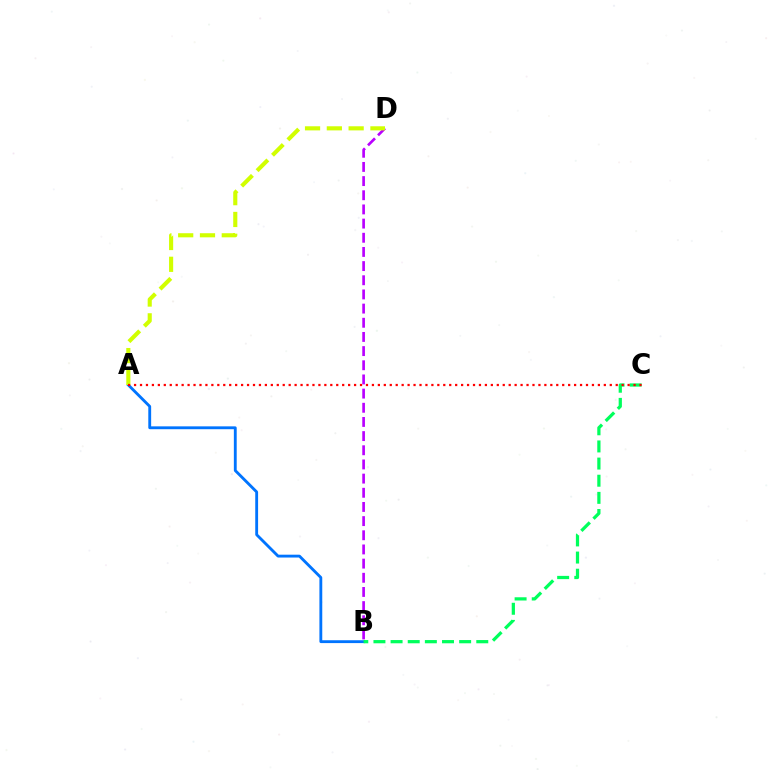{('A', 'B'): [{'color': '#0074ff', 'line_style': 'solid', 'thickness': 2.05}], ('B', 'D'): [{'color': '#b900ff', 'line_style': 'dashed', 'thickness': 1.92}], ('B', 'C'): [{'color': '#00ff5c', 'line_style': 'dashed', 'thickness': 2.33}], ('A', 'D'): [{'color': '#d1ff00', 'line_style': 'dashed', 'thickness': 2.96}], ('A', 'C'): [{'color': '#ff0000', 'line_style': 'dotted', 'thickness': 1.62}]}